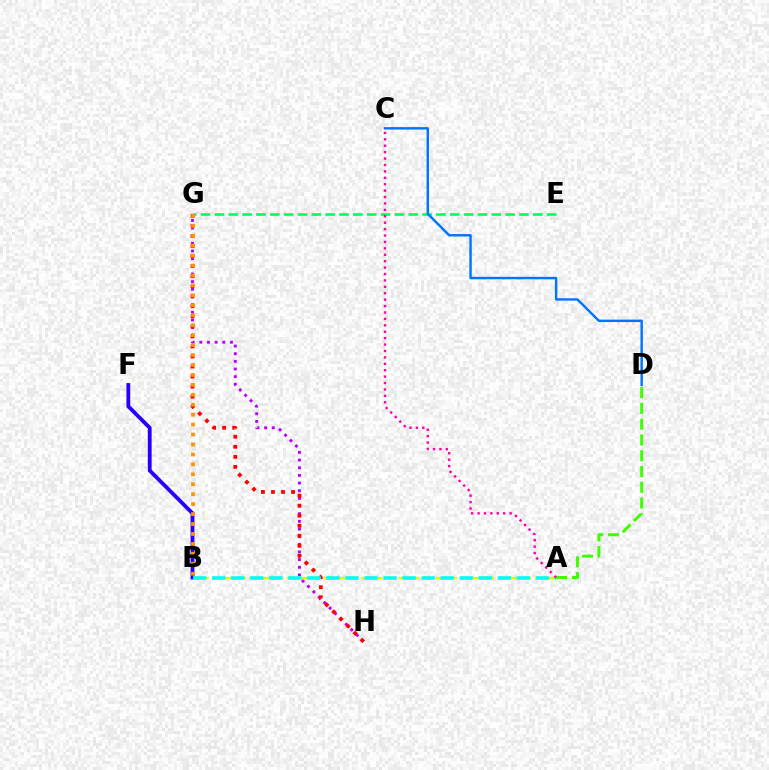{('G', 'H'): [{'color': '#b900ff', 'line_style': 'dotted', 'thickness': 2.08}, {'color': '#ff0000', 'line_style': 'dotted', 'thickness': 2.73}], ('A', 'B'): [{'color': '#d1ff00', 'line_style': 'dashed', 'thickness': 1.68}, {'color': '#00fff6', 'line_style': 'dashed', 'thickness': 2.59}], ('B', 'F'): [{'color': '#2500ff', 'line_style': 'solid', 'thickness': 2.75}], ('E', 'G'): [{'color': '#00ff5c', 'line_style': 'dashed', 'thickness': 1.88}], ('A', 'D'): [{'color': '#3dff00', 'line_style': 'dashed', 'thickness': 2.14}], ('B', 'G'): [{'color': '#ff9400', 'line_style': 'dotted', 'thickness': 2.7}], ('A', 'C'): [{'color': '#ff00ac', 'line_style': 'dotted', 'thickness': 1.74}], ('C', 'D'): [{'color': '#0074ff', 'line_style': 'solid', 'thickness': 1.75}]}